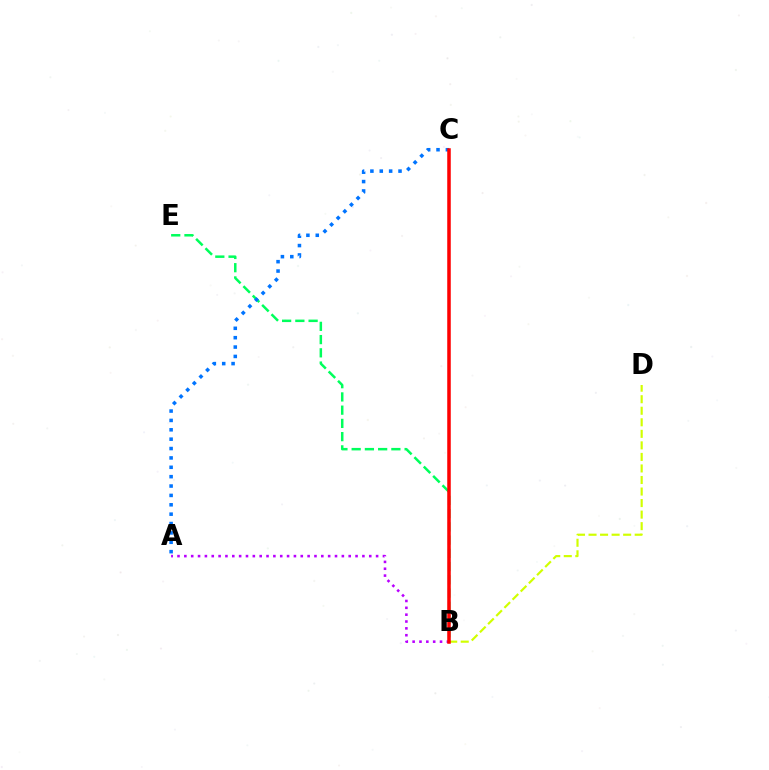{('A', 'B'): [{'color': '#b900ff', 'line_style': 'dotted', 'thickness': 1.86}], ('B', 'E'): [{'color': '#00ff5c', 'line_style': 'dashed', 'thickness': 1.8}], ('B', 'D'): [{'color': '#d1ff00', 'line_style': 'dashed', 'thickness': 1.57}], ('A', 'C'): [{'color': '#0074ff', 'line_style': 'dotted', 'thickness': 2.55}], ('B', 'C'): [{'color': '#ff0000', 'line_style': 'solid', 'thickness': 2.54}]}